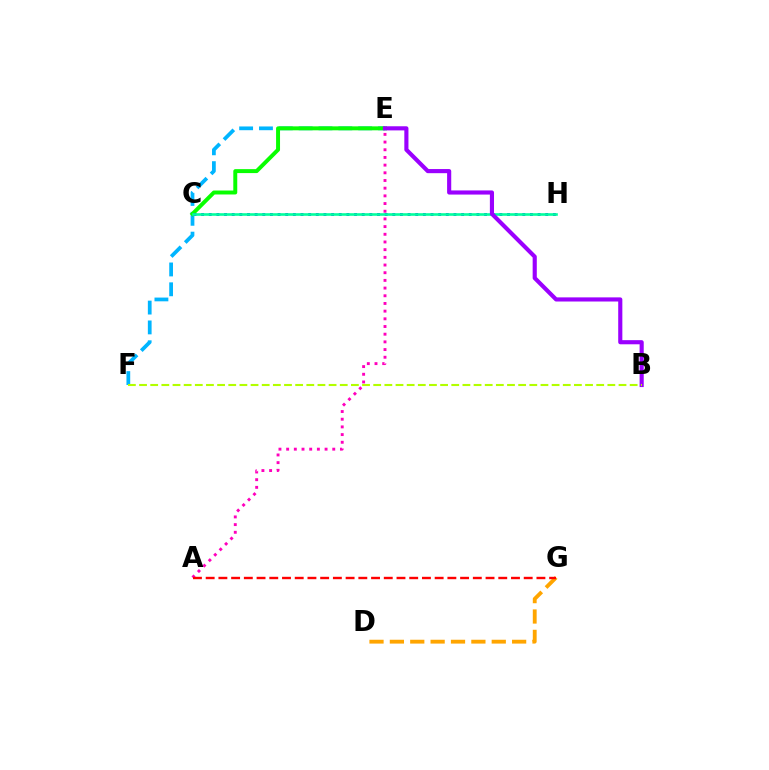{('E', 'F'): [{'color': '#00b5ff', 'line_style': 'dashed', 'thickness': 2.69}], ('C', 'E'): [{'color': '#08ff00', 'line_style': 'solid', 'thickness': 2.85}], ('C', 'H'): [{'color': '#0010ff', 'line_style': 'dotted', 'thickness': 2.08}, {'color': '#00ff9d', 'line_style': 'solid', 'thickness': 1.88}], ('D', 'G'): [{'color': '#ffa500', 'line_style': 'dashed', 'thickness': 2.77}], ('B', 'E'): [{'color': '#9b00ff', 'line_style': 'solid', 'thickness': 2.97}], ('A', 'E'): [{'color': '#ff00bd', 'line_style': 'dotted', 'thickness': 2.09}], ('B', 'F'): [{'color': '#b3ff00', 'line_style': 'dashed', 'thickness': 1.51}], ('A', 'G'): [{'color': '#ff0000', 'line_style': 'dashed', 'thickness': 1.73}]}